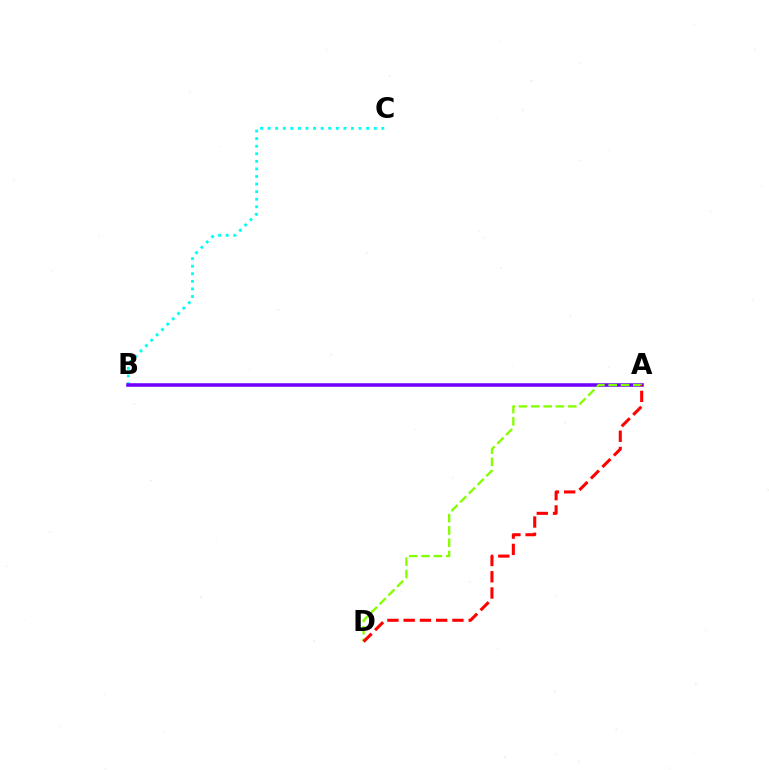{('B', 'C'): [{'color': '#00fff6', 'line_style': 'dotted', 'thickness': 2.06}], ('A', 'B'): [{'color': '#7200ff', 'line_style': 'solid', 'thickness': 2.56}], ('A', 'D'): [{'color': '#84ff00', 'line_style': 'dashed', 'thickness': 1.67}, {'color': '#ff0000', 'line_style': 'dashed', 'thickness': 2.21}]}